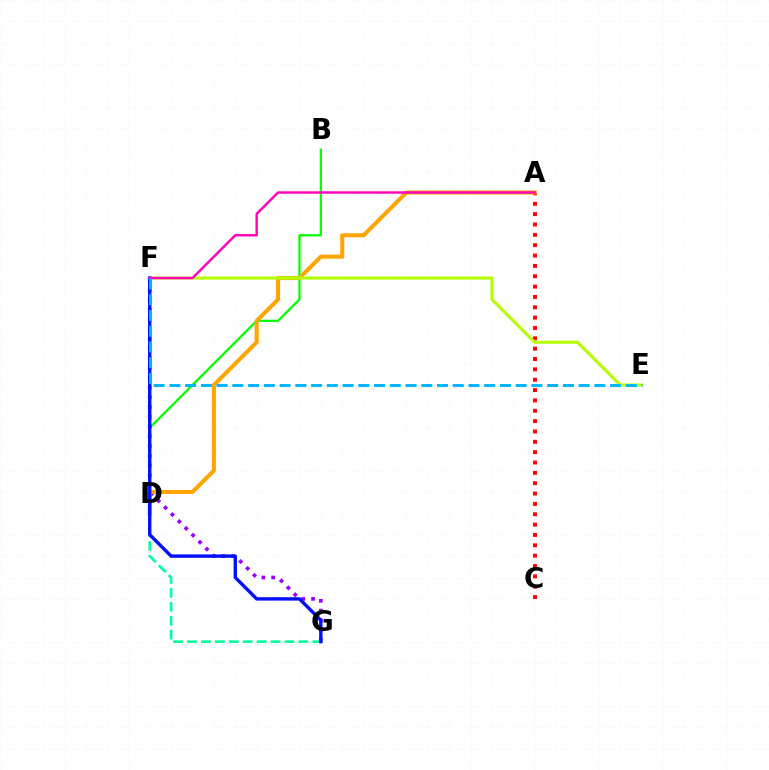{('B', 'D'): [{'color': '#08ff00', 'line_style': 'solid', 'thickness': 1.64}], ('D', 'G'): [{'color': '#00ff9d', 'line_style': 'dashed', 'thickness': 1.89}], ('A', 'C'): [{'color': '#ff0000', 'line_style': 'dotted', 'thickness': 2.81}], ('F', 'G'): [{'color': '#9b00ff', 'line_style': 'dotted', 'thickness': 2.65}, {'color': '#0010ff', 'line_style': 'solid', 'thickness': 2.44}], ('A', 'D'): [{'color': '#ffa500', 'line_style': 'solid', 'thickness': 2.93}], ('E', 'F'): [{'color': '#b3ff00', 'line_style': 'solid', 'thickness': 2.18}, {'color': '#00b5ff', 'line_style': 'dashed', 'thickness': 2.14}], ('A', 'F'): [{'color': '#ff00bd', 'line_style': 'solid', 'thickness': 1.74}]}